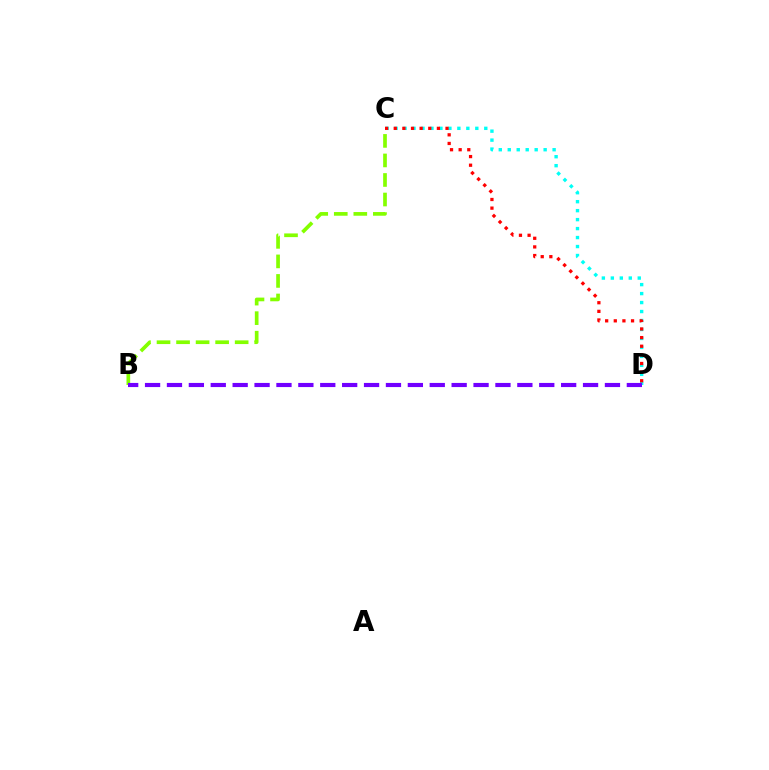{('C', 'D'): [{'color': '#00fff6', 'line_style': 'dotted', 'thickness': 2.44}, {'color': '#ff0000', 'line_style': 'dotted', 'thickness': 2.34}], ('B', 'C'): [{'color': '#84ff00', 'line_style': 'dashed', 'thickness': 2.65}], ('B', 'D'): [{'color': '#7200ff', 'line_style': 'dashed', 'thickness': 2.98}]}